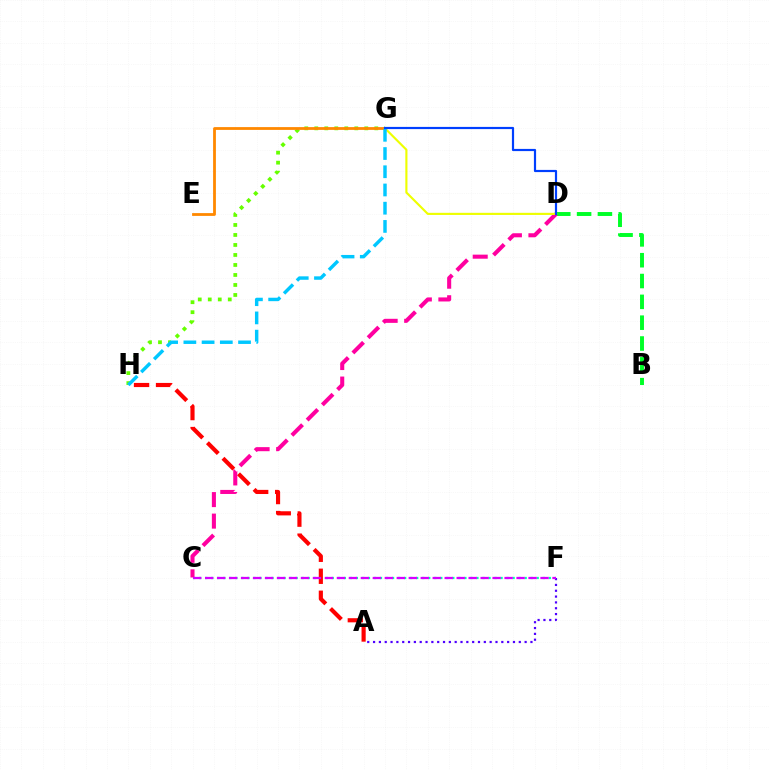{('C', 'F'): [{'color': '#00ffaf', 'line_style': 'dotted', 'thickness': 1.64}, {'color': '#d600ff', 'line_style': 'dashed', 'thickness': 1.63}], ('B', 'D'): [{'color': '#00ff27', 'line_style': 'dashed', 'thickness': 2.83}], ('A', 'F'): [{'color': '#4f00ff', 'line_style': 'dotted', 'thickness': 1.58}], ('G', 'H'): [{'color': '#66ff00', 'line_style': 'dotted', 'thickness': 2.72}, {'color': '#00c7ff', 'line_style': 'dashed', 'thickness': 2.48}], ('C', 'D'): [{'color': '#ff00a0', 'line_style': 'dashed', 'thickness': 2.92}], ('E', 'G'): [{'color': '#ff8800', 'line_style': 'solid', 'thickness': 2.01}], ('D', 'G'): [{'color': '#eeff00', 'line_style': 'solid', 'thickness': 1.54}, {'color': '#003fff', 'line_style': 'solid', 'thickness': 1.57}], ('A', 'H'): [{'color': '#ff0000', 'line_style': 'dashed', 'thickness': 2.99}]}